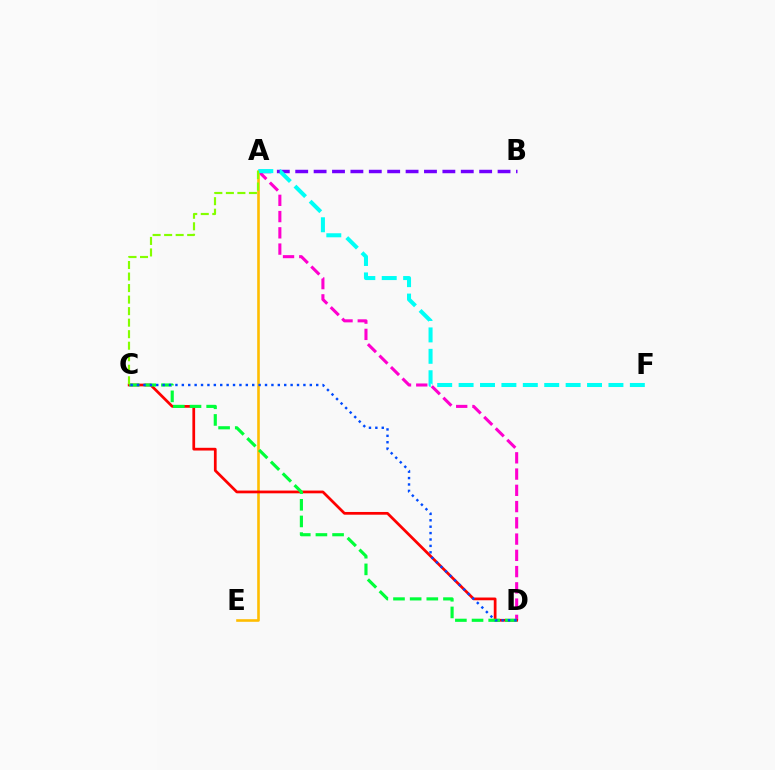{('A', 'D'): [{'color': '#ff00cf', 'line_style': 'dashed', 'thickness': 2.21}], ('A', 'B'): [{'color': '#7200ff', 'line_style': 'dashed', 'thickness': 2.5}], ('A', 'E'): [{'color': '#ffbd00', 'line_style': 'solid', 'thickness': 1.87}], ('A', 'F'): [{'color': '#00fff6', 'line_style': 'dashed', 'thickness': 2.91}], ('C', 'D'): [{'color': '#ff0000', 'line_style': 'solid', 'thickness': 1.97}, {'color': '#00ff39', 'line_style': 'dashed', 'thickness': 2.26}, {'color': '#004bff', 'line_style': 'dotted', 'thickness': 1.74}], ('A', 'C'): [{'color': '#84ff00', 'line_style': 'dashed', 'thickness': 1.57}]}